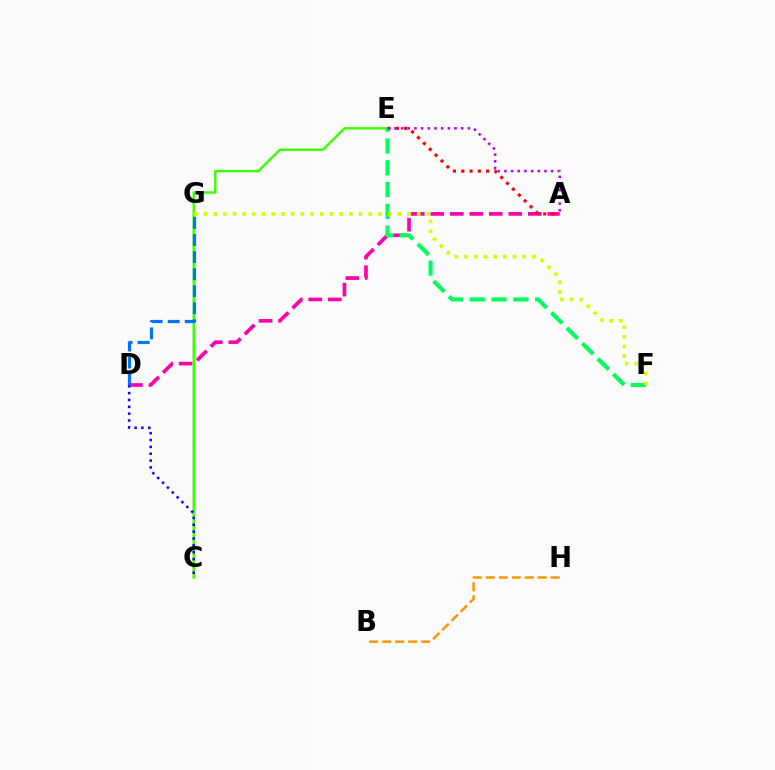{('A', 'D'): [{'color': '#ff00ac', 'line_style': 'dashed', 'thickness': 2.65}], ('C', 'G'): [{'color': '#00fff6', 'line_style': 'dotted', 'thickness': 1.54}], ('C', 'E'): [{'color': '#3dff00', 'line_style': 'solid', 'thickness': 1.76}], ('B', 'H'): [{'color': '#ff9400', 'line_style': 'dashed', 'thickness': 1.76}], ('A', 'E'): [{'color': '#ff0000', 'line_style': 'dotted', 'thickness': 2.26}, {'color': '#b900ff', 'line_style': 'dotted', 'thickness': 1.81}], ('E', 'F'): [{'color': '#00ff5c', 'line_style': 'dashed', 'thickness': 2.96}], ('D', 'G'): [{'color': '#0074ff', 'line_style': 'dashed', 'thickness': 2.32}], ('F', 'G'): [{'color': '#d1ff00', 'line_style': 'dotted', 'thickness': 2.63}], ('C', 'D'): [{'color': '#2500ff', 'line_style': 'dotted', 'thickness': 1.86}]}